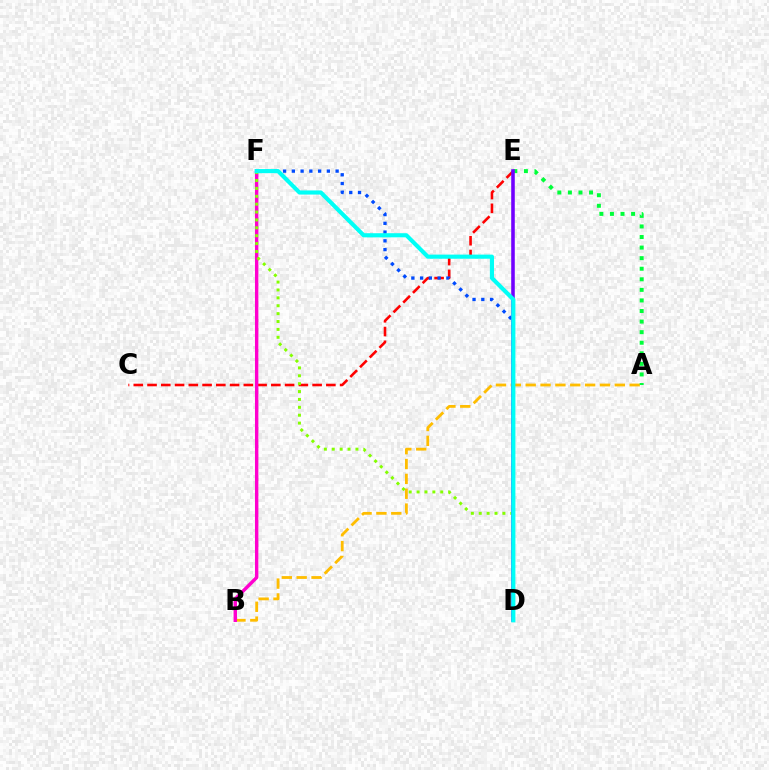{('C', 'E'): [{'color': '#ff0000', 'line_style': 'dashed', 'thickness': 1.87}], ('D', 'F'): [{'color': '#004bff', 'line_style': 'dotted', 'thickness': 2.38}, {'color': '#84ff00', 'line_style': 'dotted', 'thickness': 2.14}, {'color': '#00fff6', 'line_style': 'solid', 'thickness': 2.97}], ('A', 'B'): [{'color': '#ffbd00', 'line_style': 'dashed', 'thickness': 2.02}], ('A', 'E'): [{'color': '#00ff39', 'line_style': 'dotted', 'thickness': 2.87}], ('B', 'F'): [{'color': '#ff00cf', 'line_style': 'solid', 'thickness': 2.46}], ('D', 'E'): [{'color': '#7200ff', 'line_style': 'solid', 'thickness': 2.57}]}